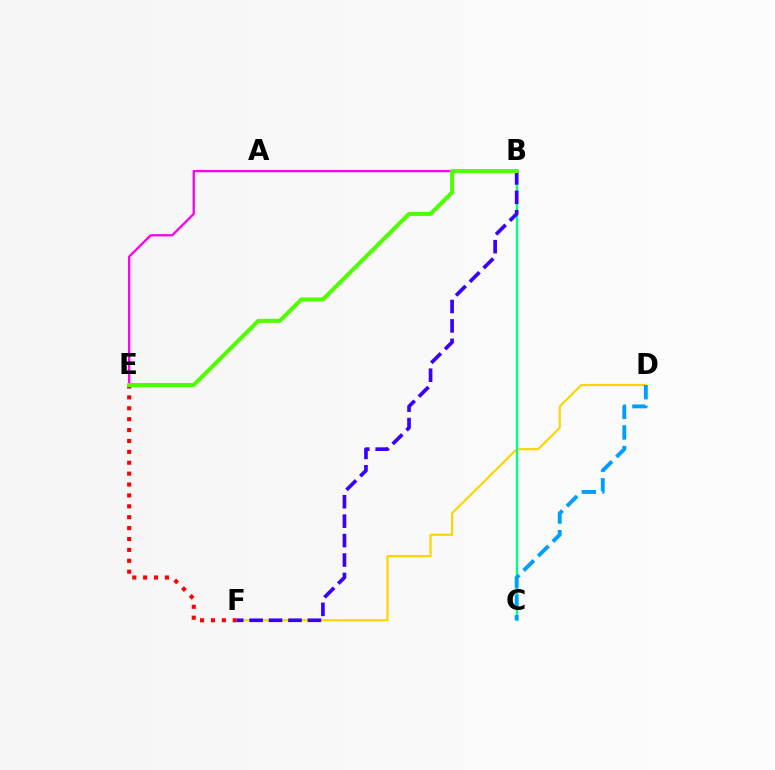{('B', 'E'): [{'color': '#ff00ed', 'line_style': 'solid', 'thickness': 1.66}, {'color': '#4fff00', 'line_style': 'solid', 'thickness': 2.92}], ('D', 'F'): [{'color': '#ffd500', 'line_style': 'solid', 'thickness': 1.58}], ('B', 'C'): [{'color': '#00ff86', 'line_style': 'solid', 'thickness': 1.68}], ('C', 'D'): [{'color': '#009eff', 'line_style': 'dashed', 'thickness': 2.8}], ('E', 'F'): [{'color': '#ff0000', 'line_style': 'dotted', 'thickness': 2.96}], ('B', 'F'): [{'color': '#3700ff', 'line_style': 'dashed', 'thickness': 2.64}]}